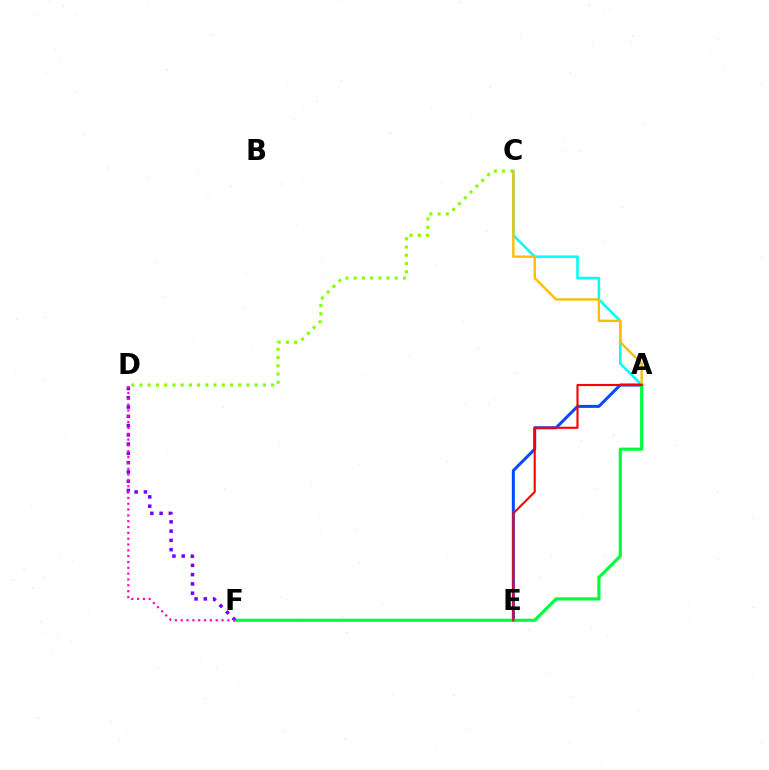{('C', 'D'): [{'color': '#84ff00', 'line_style': 'dotted', 'thickness': 2.23}], ('A', 'C'): [{'color': '#00fff6', 'line_style': 'solid', 'thickness': 1.85}, {'color': '#ffbd00', 'line_style': 'solid', 'thickness': 1.71}], ('A', 'E'): [{'color': '#004bff', 'line_style': 'solid', 'thickness': 2.16}, {'color': '#ff0000', 'line_style': 'solid', 'thickness': 1.53}], ('A', 'F'): [{'color': '#00ff39', 'line_style': 'solid', 'thickness': 2.27}], ('D', 'F'): [{'color': '#7200ff', 'line_style': 'dotted', 'thickness': 2.52}, {'color': '#ff00cf', 'line_style': 'dotted', 'thickness': 1.58}]}